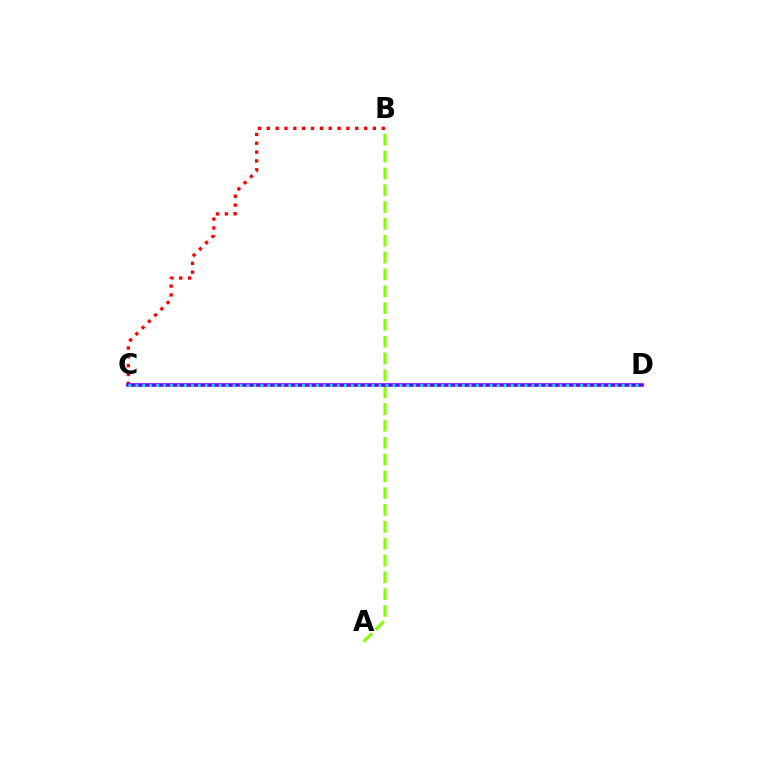{('A', 'B'): [{'color': '#84ff00', 'line_style': 'dashed', 'thickness': 2.29}], ('B', 'C'): [{'color': '#ff0000', 'line_style': 'dotted', 'thickness': 2.4}], ('C', 'D'): [{'color': '#7200ff', 'line_style': 'solid', 'thickness': 2.59}, {'color': '#00fff6', 'line_style': 'dotted', 'thickness': 1.89}]}